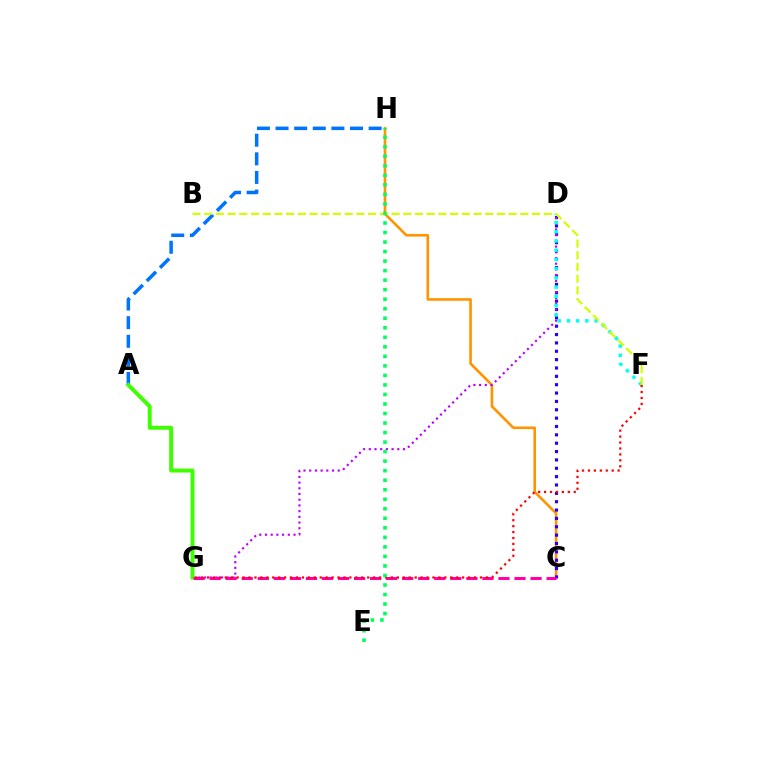{('C', 'H'): [{'color': '#ff9400', 'line_style': 'solid', 'thickness': 1.89}], ('A', 'H'): [{'color': '#0074ff', 'line_style': 'dashed', 'thickness': 2.53}], ('C', 'D'): [{'color': '#2500ff', 'line_style': 'dotted', 'thickness': 2.27}], ('D', 'G'): [{'color': '#b900ff', 'line_style': 'dotted', 'thickness': 1.55}], ('D', 'F'): [{'color': '#00fff6', 'line_style': 'dotted', 'thickness': 2.5}], ('B', 'F'): [{'color': '#d1ff00', 'line_style': 'dashed', 'thickness': 1.59}], ('A', 'G'): [{'color': '#3dff00', 'line_style': 'solid', 'thickness': 2.82}], ('C', 'G'): [{'color': '#ff00ac', 'line_style': 'dashed', 'thickness': 2.18}], ('F', 'G'): [{'color': '#ff0000', 'line_style': 'dotted', 'thickness': 1.61}], ('E', 'H'): [{'color': '#00ff5c', 'line_style': 'dotted', 'thickness': 2.59}]}